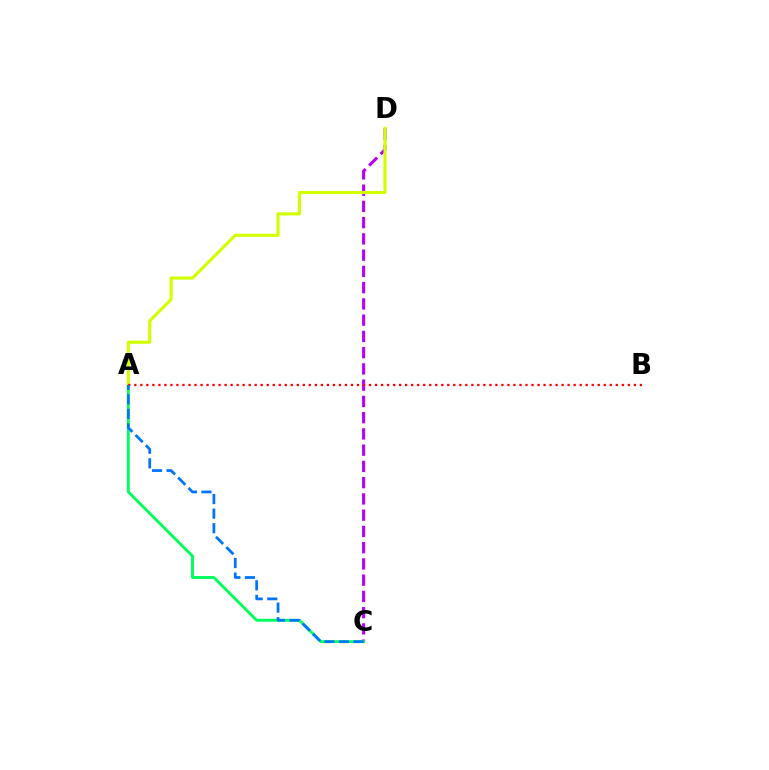{('C', 'D'): [{'color': '#b900ff', 'line_style': 'dashed', 'thickness': 2.21}], ('A', 'C'): [{'color': '#00ff5c', 'line_style': 'solid', 'thickness': 2.08}, {'color': '#0074ff', 'line_style': 'dashed', 'thickness': 1.98}], ('A', 'D'): [{'color': '#d1ff00', 'line_style': 'solid', 'thickness': 2.24}], ('A', 'B'): [{'color': '#ff0000', 'line_style': 'dotted', 'thickness': 1.64}]}